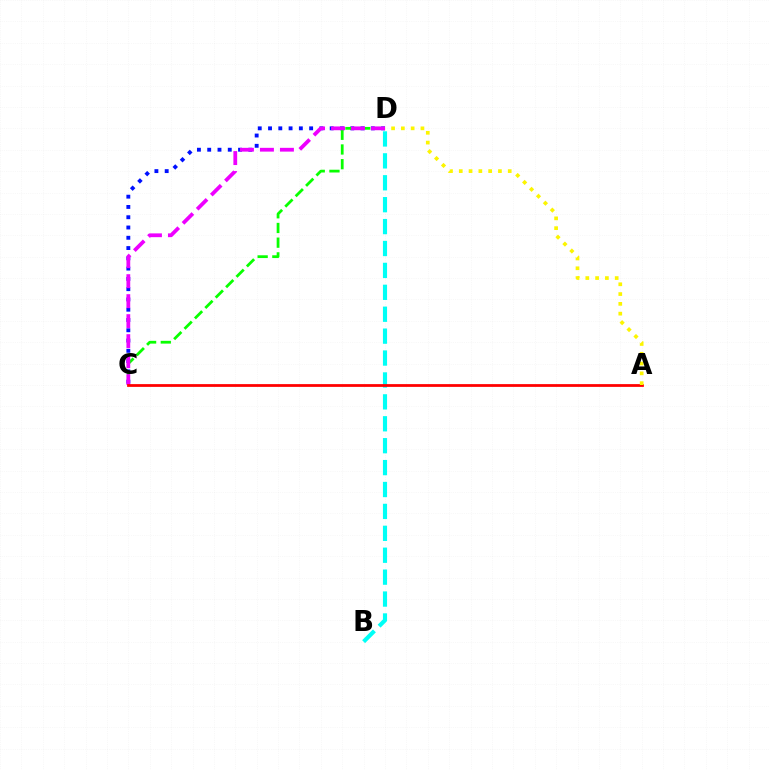{('C', 'D'): [{'color': '#0010ff', 'line_style': 'dotted', 'thickness': 2.79}, {'color': '#08ff00', 'line_style': 'dashed', 'thickness': 2.0}, {'color': '#ee00ff', 'line_style': 'dashed', 'thickness': 2.72}], ('B', 'D'): [{'color': '#00fff6', 'line_style': 'dashed', 'thickness': 2.98}], ('A', 'C'): [{'color': '#ff0000', 'line_style': 'solid', 'thickness': 1.99}], ('A', 'D'): [{'color': '#fcf500', 'line_style': 'dotted', 'thickness': 2.66}]}